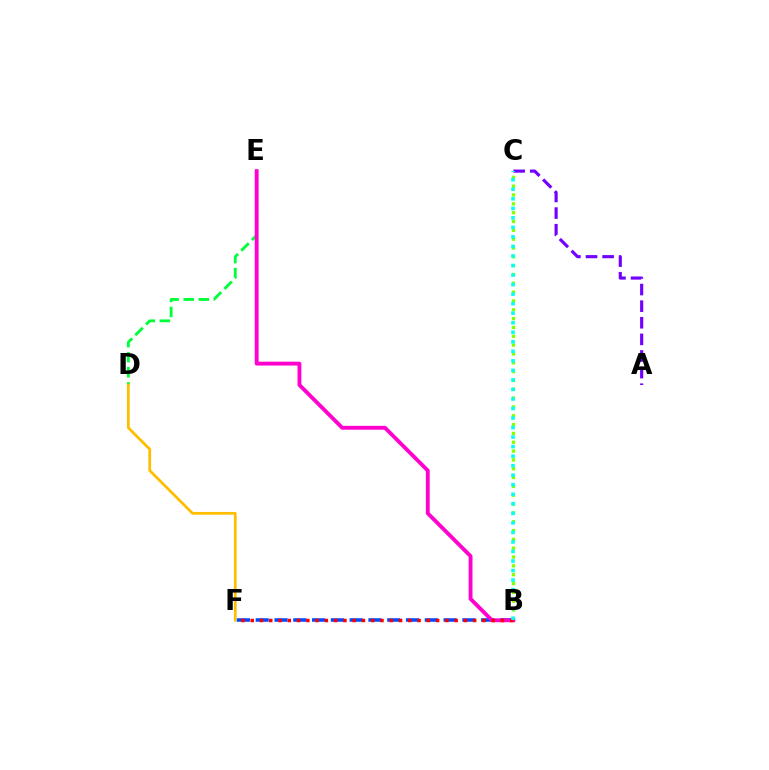{('D', 'E'): [{'color': '#00ff39', 'line_style': 'dashed', 'thickness': 2.05}], ('D', 'F'): [{'color': '#ffbd00', 'line_style': 'solid', 'thickness': 1.98}], ('B', 'F'): [{'color': '#004bff', 'line_style': 'dashed', 'thickness': 2.55}, {'color': '#ff0000', 'line_style': 'dotted', 'thickness': 2.52}], ('B', 'C'): [{'color': '#84ff00', 'line_style': 'dotted', 'thickness': 2.4}, {'color': '#00fff6', 'line_style': 'dotted', 'thickness': 2.59}], ('A', 'C'): [{'color': '#7200ff', 'line_style': 'dashed', 'thickness': 2.26}], ('B', 'E'): [{'color': '#ff00cf', 'line_style': 'solid', 'thickness': 2.78}]}